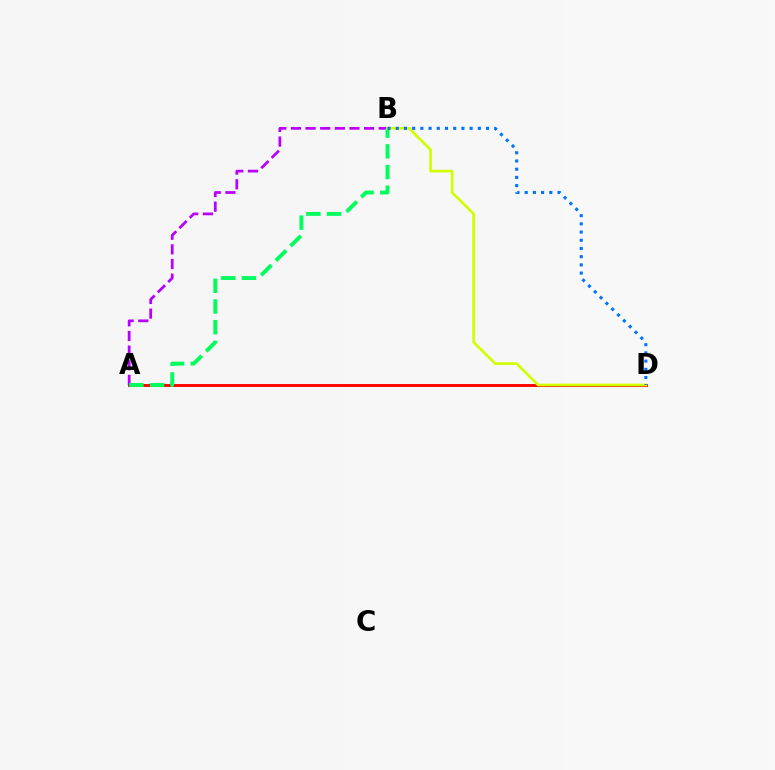{('A', 'D'): [{'color': '#ff0000', 'line_style': 'solid', 'thickness': 2.07}], ('A', 'B'): [{'color': '#b900ff', 'line_style': 'dashed', 'thickness': 1.99}, {'color': '#00ff5c', 'line_style': 'dashed', 'thickness': 2.81}], ('B', 'D'): [{'color': '#d1ff00', 'line_style': 'solid', 'thickness': 1.93}, {'color': '#0074ff', 'line_style': 'dotted', 'thickness': 2.23}]}